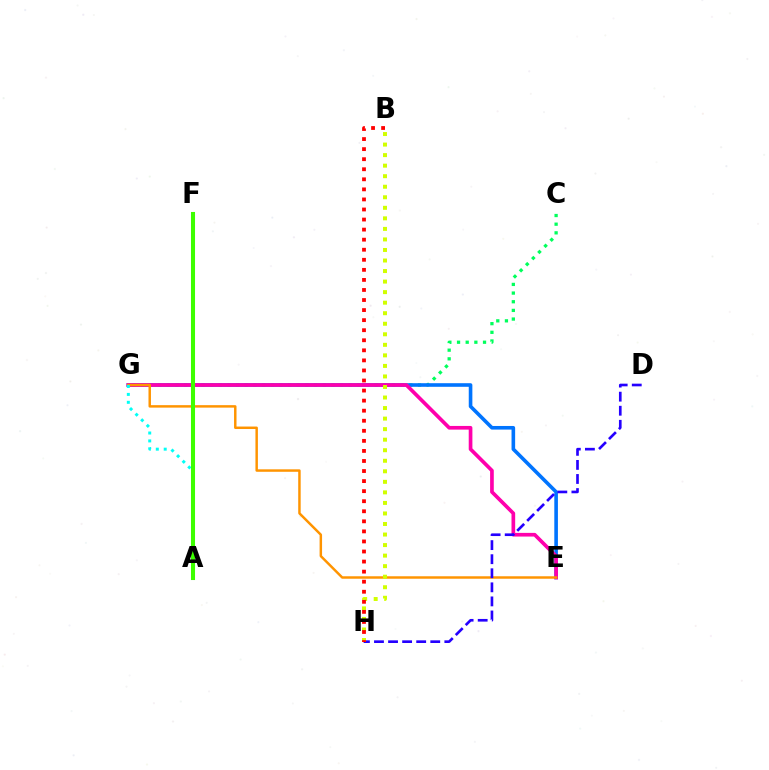{('C', 'G'): [{'color': '#00ff5c', 'line_style': 'dotted', 'thickness': 2.35}], ('E', 'G'): [{'color': '#0074ff', 'line_style': 'solid', 'thickness': 2.6}, {'color': '#ff00ac', 'line_style': 'solid', 'thickness': 2.65}, {'color': '#ff9400', 'line_style': 'solid', 'thickness': 1.78}], ('A', 'F'): [{'color': '#b900ff', 'line_style': 'solid', 'thickness': 2.82}, {'color': '#3dff00', 'line_style': 'solid', 'thickness': 2.92}], ('A', 'G'): [{'color': '#00fff6', 'line_style': 'dotted', 'thickness': 2.15}], ('D', 'H'): [{'color': '#2500ff', 'line_style': 'dashed', 'thickness': 1.91}], ('B', 'H'): [{'color': '#d1ff00', 'line_style': 'dotted', 'thickness': 2.86}, {'color': '#ff0000', 'line_style': 'dotted', 'thickness': 2.73}]}